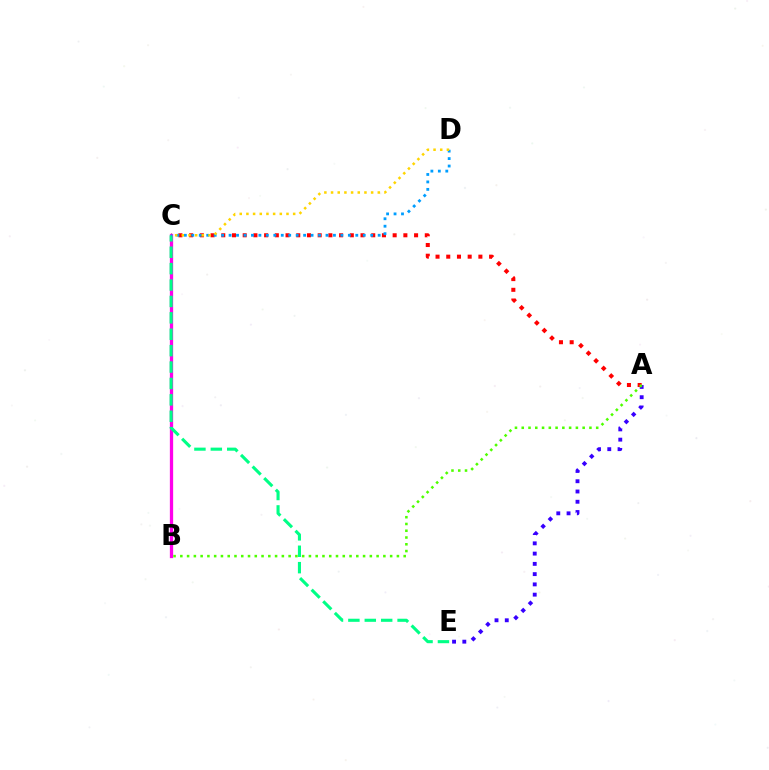{('A', 'E'): [{'color': '#3700ff', 'line_style': 'dotted', 'thickness': 2.79}], ('A', 'C'): [{'color': '#ff0000', 'line_style': 'dotted', 'thickness': 2.91}], ('B', 'C'): [{'color': '#ff00ed', 'line_style': 'solid', 'thickness': 2.36}], ('C', 'E'): [{'color': '#00ff86', 'line_style': 'dashed', 'thickness': 2.23}], ('A', 'B'): [{'color': '#4fff00', 'line_style': 'dotted', 'thickness': 1.84}], ('C', 'D'): [{'color': '#009eff', 'line_style': 'dotted', 'thickness': 2.03}, {'color': '#ffd500', 'line_style': 'dotted', 'thickness': 1.81}]}